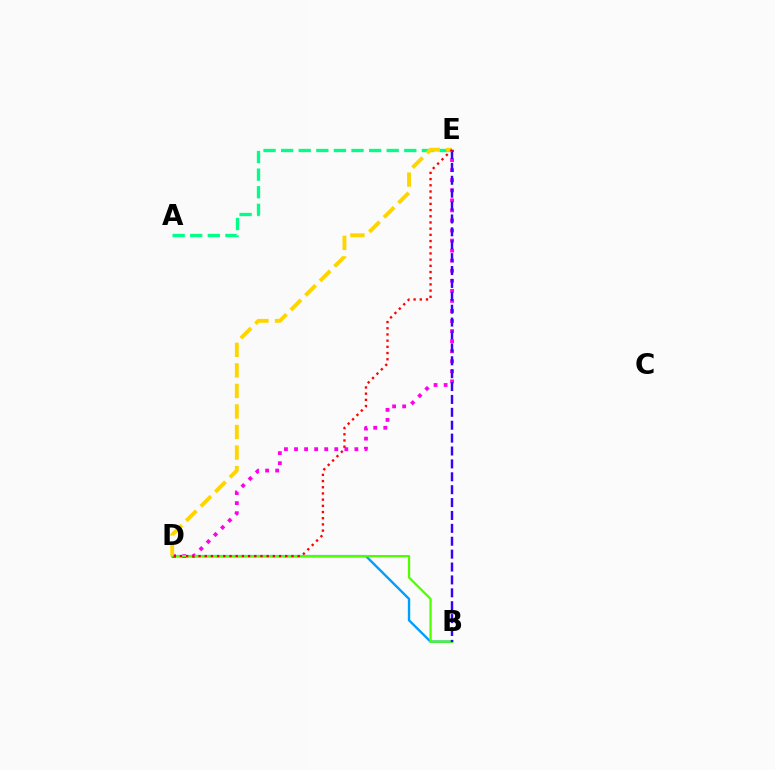{('B', 'D'): [{'color': '#009eff', 'line_style': 'solid', 'thickness': 1.71}, {'color': '#4fff00', 'line_style': 'solid', 'thickness': 1.62}], ('D', 'E'): [{'color': '#ff00ed', 'line_style': 'dotted', 'thickness': 2.73}, {'color': '#ffd500', 'line_style': 'dashed', 'thickness': 2.79}, {'color': '#ff0000', 'line_style': 'dotted', 'thickness': 1.68}], ('A', 'E'): [{'color': '#00ff86', 'line_style': 'dashed', 'thickness': 2.39}], ('B', 'E'): [{'color': '#3700ff', 'line_style': 'dashed', 'thickness': 1.75}]}